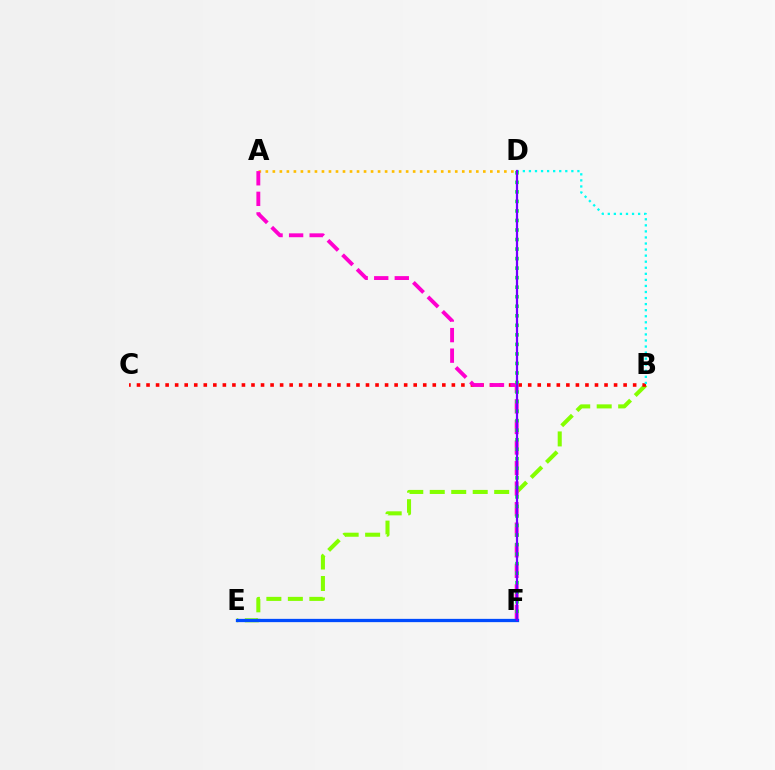{('B', 'E'): [{'color': '#84ff00', 'line_style': 'dashed', 'thickness': 2.92}], ('A', 'D'): [{'color': '#ffbd00', 'line_style': 'dotted', 'thickness': 1.91}], ('B', 'C'): [{'color': '#ff0000', 'line_style': 'dotted', 'thickness': 2.59}], ('B', 'D'): [{'color': '#00fff6', 'line_style': 'dotted', 'thickness': 1.65}], ('A', 'F'): [{'color': '#ff00cf', 'line_style': 'dashed', 'thickness': 2.79}], ('D', 'F'): [{'color': '#00ff39', 'line_style': 'dotted', 'thickness': 2.59}, {'color': '#7200ff', 'line_style': 'solid', 'thickness': 1.61}], ('E', 'F'): [{'color': '#004bff', 'line_style': 'solid', 'thickness': 2.36}]}